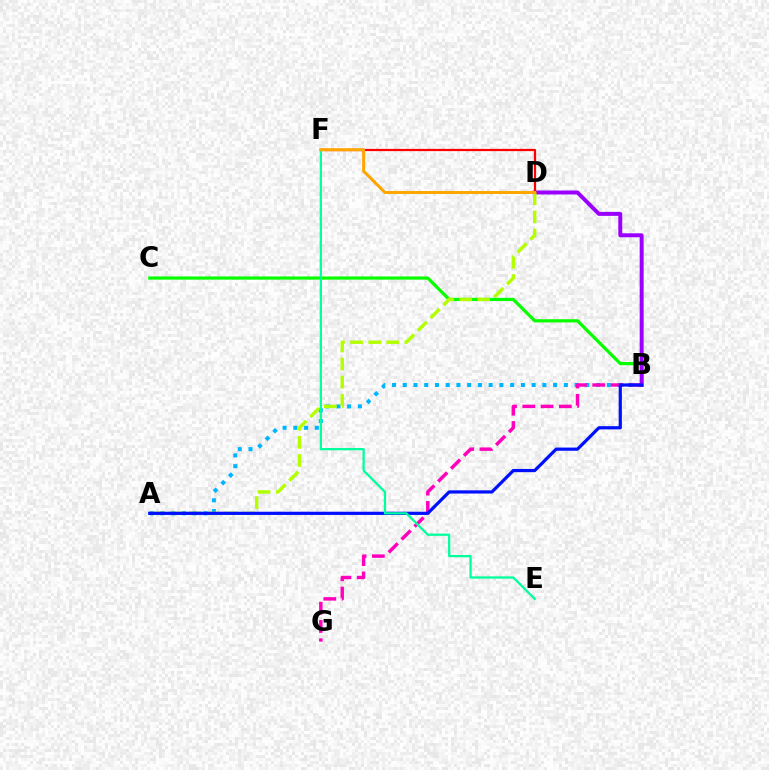{('B', 'C'): [{'color': '#08ff00', 'line_style': 'solid', 'thickness': 2.32}], ('A', 'B'): [{'color': '#00b5ff', 'line_style': 'dotted', 'thickness': 2.92}, {'color': '#0010ff', 'line_style': 'solid', 'thickness': 2.31}], ('B', 'D'): [{'color': '#9b00ff', 'line_style': 'solid', 'thickness': 2.86}], ('D', 'F'): [{'color': '#ff0000', 'line_style': 'solid', 'thickness': 1.61}, {'color': '#ffa500', 'line_style': 'solid', 'thickness': 2.14}], ('B', 'G'): [{'color': '#ff00bd', 'line_style': 'dashed', 'thickness': 2.48}], ('A', 'D'): [{'color': '#b3ff00', 'line_style': 'dashed', 'thickness': 2.46}], ('E', 'F'): [{'color': '#00ff9d', 'line_style': 'solid', 'thickness': 1.62}]}